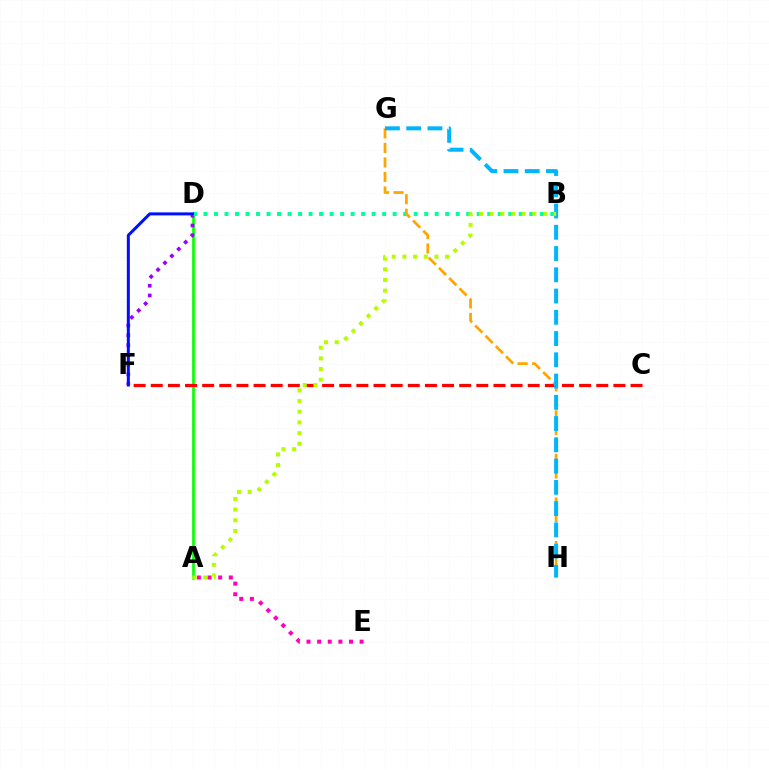{('A', 'D'): [{'color': '#08ff00', 'line_style': 'solid', 'thickness': 1.93}], ('D', 'F'): [{'color': '#9b00ff', 'line_style': 'dotted', 'thickness': 2.65}, {'color': '#0010ff', 'line_style': 'solid', 'thickness': 2.17}], ('B', 'D'): [{'color': '#00ff9d', 'line_style': 'dotted', 'thickness': 2.86}], ('A', 'E'): [{'color': '#ff00bd', 'line_style': 'dotted', 'thickness': 2.89}], ('C', 'F'): [{'color': '#ff0000', 'line_style': 'dashed', 'thickness': 2.33}], ('G', 'H'): [{'color': '#ffa500', 'line_style': 'dashed', 'thickness': 1.97}, {'color': '#00b5ff', 'line_style': 'dashed', 'thickness': 2.89}], ('A', 'B'): [{'color': '#b3ff00', 'line_style': 'dotted', 'thickness': 2.9}]}